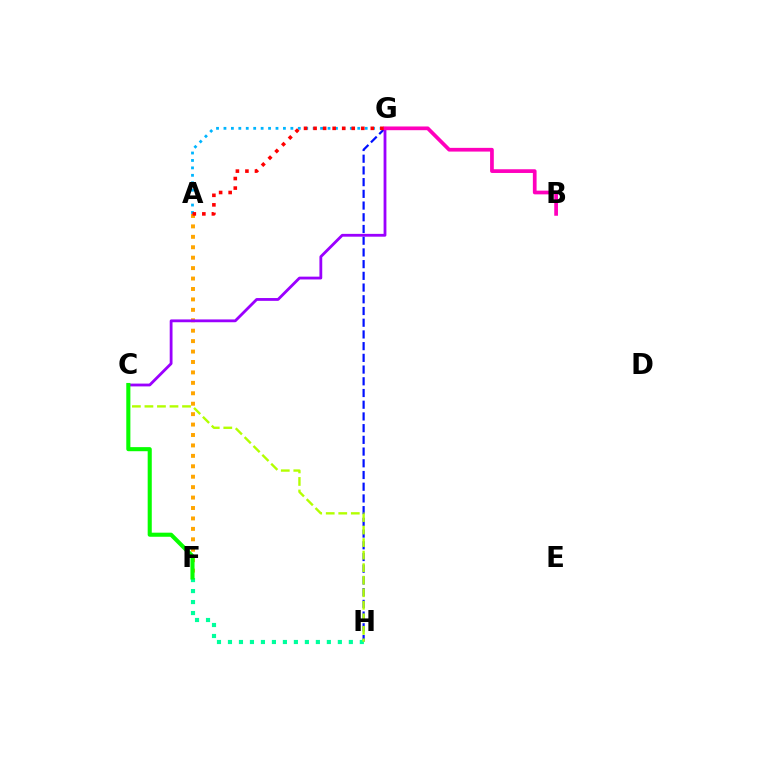{('G', 'H'): [{'color': '#0010ff', 'line_style': 'dashed', 'thickness': 1.59}], ('F', 'H'): [{'color': '#00ff9d', 'line_style': 'dotted', 'thickness': 2.99}], ('C', 'H'): [{'color': '#b3ff00', 'line_style': 'dashed', 'thickness': 1.7}], ('A', 'F'): [{'color': '#ffa500', 'line_style': 'dotted', 'thickness': 2.83}], ('C', 'G'): [{'color': '#9b00ff', 'line_style': 'solid', 'thickness': 2.02}], ('B', 'G'): [{'color': '#ff00bd', 'line_style': 'solid', 'thickness': 2.68}], ('C', 'F'): [{'color': '#08ff00', 'line_style': 'solid', 'thickness': 2.94}], ('A', 'G'): [{'color': '#00b5ff', 'line_style': 'dotted', 'thickness': 2.02}, {'color': '#ff0000', 'line_style': 'dotted', 'thickness': 2.59}]}